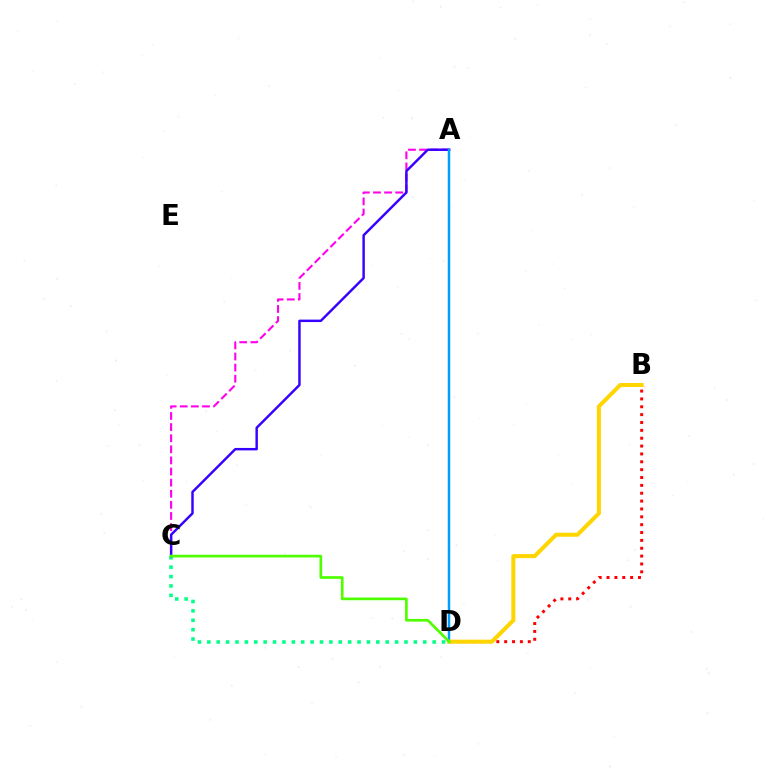{('A', 'C'): [{'color': '#ff00ed', 'line_style': 'dashed', 'thickness': 1.51}, {'color': '#3700ff', 'line_style': 'solid', 'thickness': 1.76}], ('C', 'D'): [{'color': '#00ff86', 'line_style': 'dotted', 'thickness': 2.55}, {'color': '#4fff00', 'line_style': 'solid', 'thickness': 1.93}], ('B', 'D'): [{'color': '#ff0000', 'line_style': 'dotted', 'thickness': 2.14}, {'color': '#ffd500', 'line_style': 'solid', 'thickness': 2.9}], ('A', 'D'): [{'color': '#009eff', 'line_style': 'solid', 'thickness': 1.8}]}